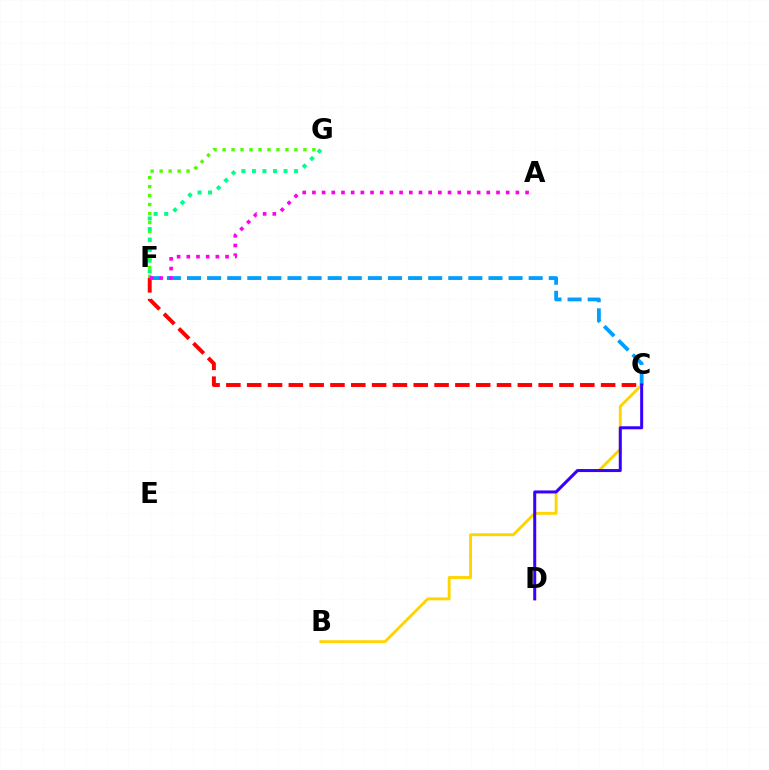{('B', 'C'): [{'color': '#ffd500', 'line_style': 'solid', 'thickness': 2.09}], ('F', 'G'): [{'color': '#4fff00', 'line_style': 'dotted', 'thickness': 2.44}, {'color': '#00ff86', 'line_style': 'dotted', 'thickness': 2.86}], ('C', 'F'): [{'color': '#009eff', 'line_style': 'dashed', 'thickness': 2.73}, {'color': '#ff0000', 'line_style': 'dashed', 'thickness': 2.83}], ('C', 'D'): [{'color': '#3700ff', 'line_style': 'solid', 'thickness': 2.17}], ('A', 'F'): [{'color': '#ff00ed', 'line_style': 'dotted', 'thickness': 2.63}]}